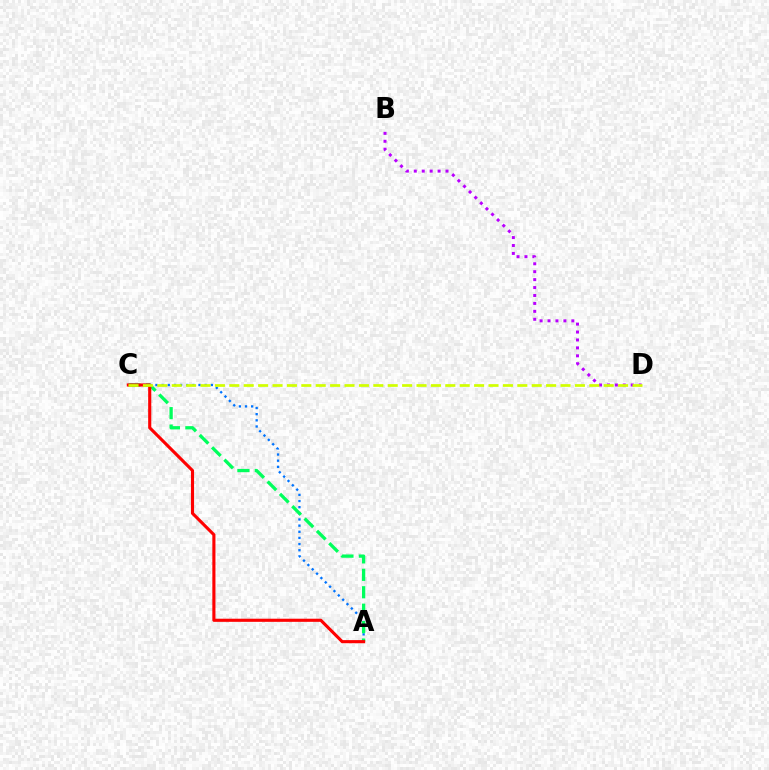{('B', 'D'): [{'color': '#b900ff', 'line_style': 'dotted', 'thickness': 2.16}], ('A', 'C'): [{'color': '#0074ff', 'line_style': 'dotted', 'thickness': 1.67}, {'color': '#00ff5c', 'line_style': 'dashed', 'thickness': 2.37}, {'color': '#ff0000', 'line_style': 'solid', 'thickness': 2.24}], ('C', 'D'): [{'color': '#d1ff00', 'line_style': 'dashed', 'thickness': 1.96}]}